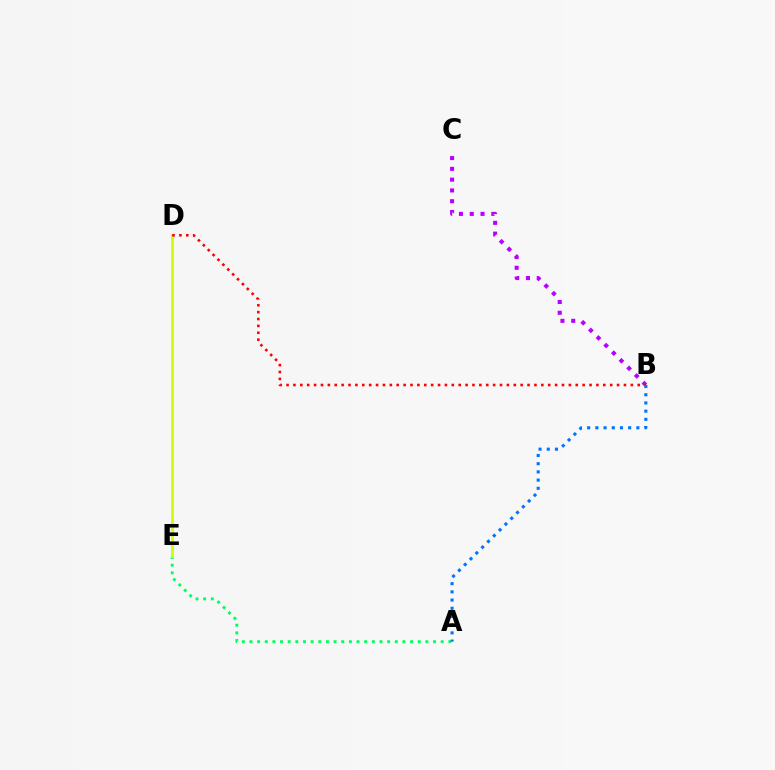{('A', 'E'): [{'color': '#00ff5c', 'line_style': 'dotted', 'thickness': 2.08}], ('D', 'E'): [{'color': '#d1ff00', 'line_style': 'solid', 'thickness': 2.1}], ('B', 'C'): [{'color': '#b900ff', 'line_style': 'dotted', 'thickness': 2.93}], ('B', 'D'): [{'color': '#ff0000', 'line_style': 'dotted', 'thickness': 1.87}], ('A', 'B'): [{'color': '#0074ff', 'line_style': 'dotted', 'thickness': 2.23}]}